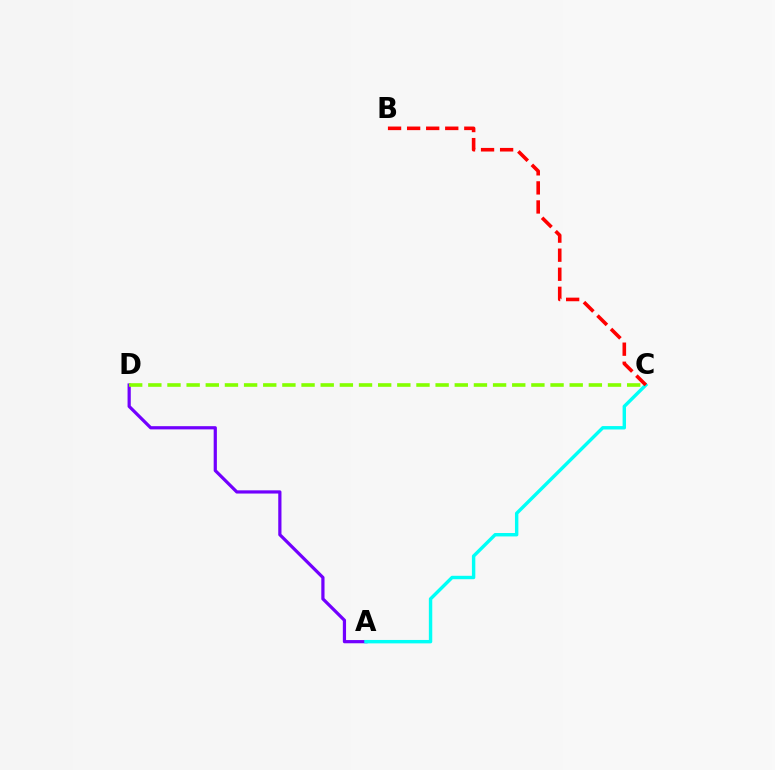{('A', 'D'): [{'color': '#7200ff', 'line_style': 'solid', 'thickness': 2.31}], ('C', 'D'): [{'color': '#84ff00', 'line_style': 'dashed', 'thickness': 2.6}], ('A', 'C'): [{'color': '#00fff6', 'line_style': 'solid', 'thickness': 2.46}], ('B', 'C'): [{'color': '#ff0000', 'line_style': 'dashed', 'thickness': 2.59}]}